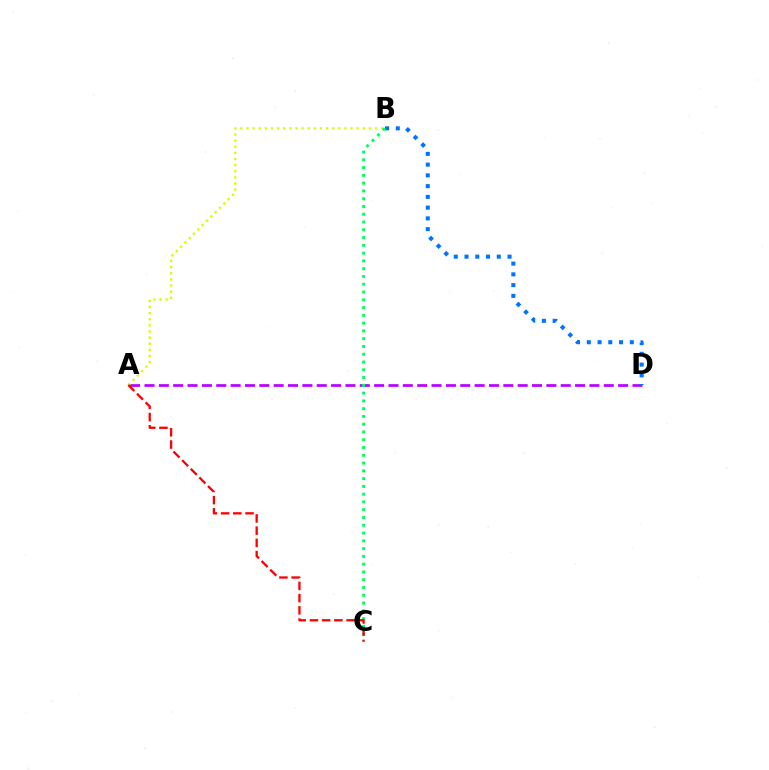{('A', 'D'): [{'color': '#b900ff', 'line_style': 'dashed', 'thickness': 1.95}], ('A', 'B'): [{'color': '#d1ff00', 'line_style': 'dotted', 'thickness': 1.66}], ('B', 'D'): [{'color': '#0074ff', 'line_style': 'dotted', 'thickness': 2.92}], ('B', 'C'): [{'color': '#00ff5c', 'line_style': 'dotted', 'thickness': 2.11}], ('A', 'C'): [{'color': '#ff0000', 'line_style': 'dashed', 'thickness': 1.66}]}